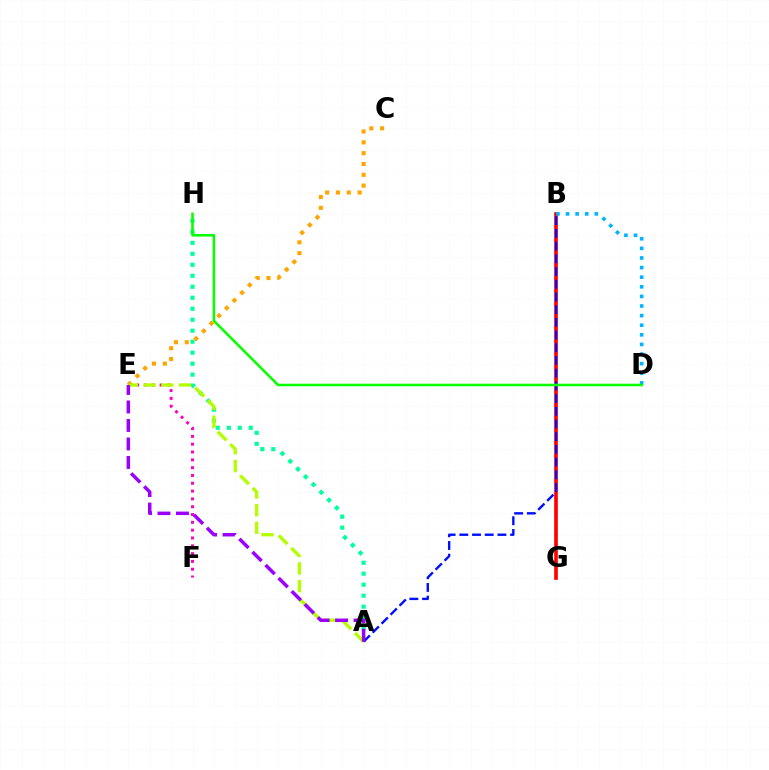{('C', 'E'): [{'color': '#ffa500', 'line_style': 'dotted', 'thickness': 2.94}], ('A', 'H'): [{'color': '#00ff9d', 'line_style': 'dotted', 'thickness': 2.98}], ('E', 'F'): [{'color': '#ff00bd', 'line_style': 'dotted', 'thickness': 2.12}], ('B', 'G'): [{'color': '#ff0000', 'line_style': 'solid', 'thickness': 2.62}], ('A', 'E'): [{'color': '#b3ff00', 'line_style': 'dashed', 'thickness': 2.4}, {'color': '#9b00ff', 'line_style': 'dashed', 'thickness': 2.51}], ('A', 'B'): [{'color': '#0010ff', 'line_style': 'dashed', 'thickness': 1.73}], ('B', 'D'): [{'color': '#00b5ff', 'line_style': 'dotted', 'thickness': 2.61}], ('D', 'H'): [{'color': '#08ff00', 'line_style': 'solid', 'thickness': 1.84}]}